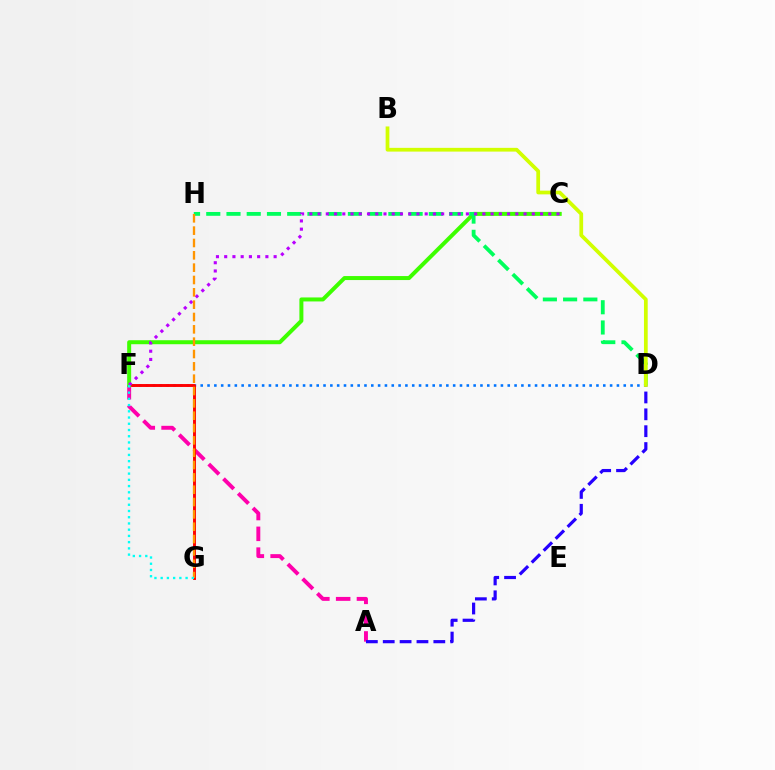{('A', 'F'): [{'color': '#ff00ac', 'line_style': 'dashed', 'thickness': 2.82}], ('D', 'F'): [{'color': '#0074ff', 'line_style': 'dotted', 'thickness': 1.85}], ('F', 'G'): [{'color': '#ff0000', 'line_style': 'solid', 'thickness': 2.1}, {'color': '#00fff6', 'line_style': 'dotted', 'thickness': 1.69}], ('C', 'F'): [{'color': '#3dff00', 'line_style': 'solid', 'thickness': 2.87}, {'color': '#b900ff', 'line_style': 'dotted', 'thickness': 2.24}], ('D', 'H'): [{'color': '#00ff5c', 'line_style': 'dashed', 'thickness': 2.75}], ('G', 'H'): [{'color': '#ff9400', 'line_style': 'dashed', 'thickness': 1.68}], ('A', 'D'): [{'color': '#2500ff', 'line_style': 'dashed', 'thickness': 2.29}], ('B', 'D'): [{'color': '#d1ff00', 'line_style': 'solid', 'thickness': 2.69}]}